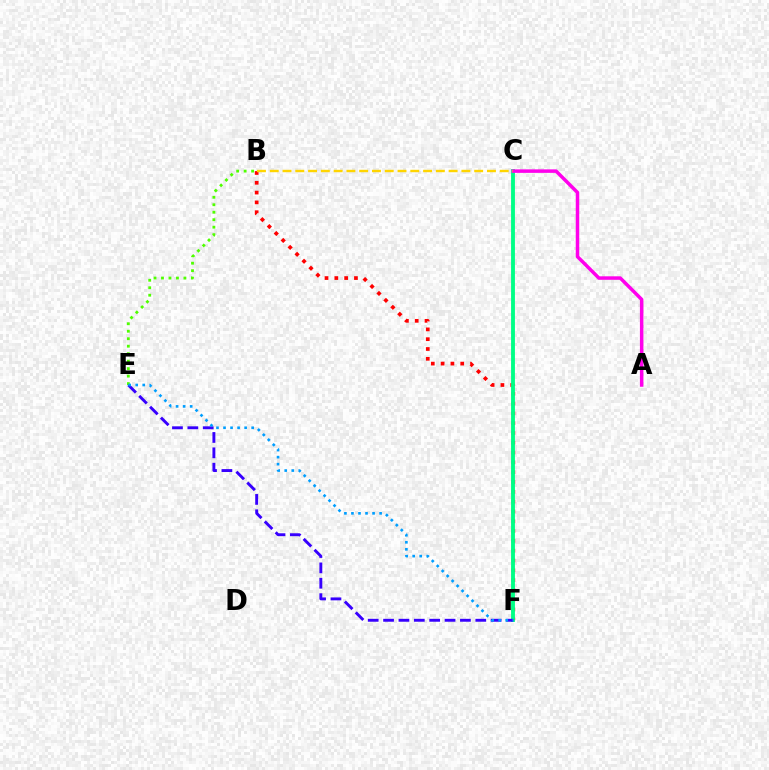{('B', 'F'): [{'color': '#ff0000', 'line_style': 'dotted', 'thickness': 2.67}], ('C', 'F'): [{'color': '#00ff86', 'line_style': 'solid', 'thickness': 2.78}], ('A', 'C'): [{'color': '#ff00ed', 'line_style': 'solid', 'thickness': 2.52}], ('B', 'E'): [{'color': '#4fff00', 'line_style': 'dotted', 'thickness': 2.03}], ('B', 'C'): [{'color': '#ffd500', 'line_style': 'dashed', 'thickness': 1.74}], ('E', 'F'): [{'color': '#3700ff', 'line_style': 'dashed', 'thickness': 2.09}, {'color': '#009eff', 'line_style': 'dotted', 'thickness': 1.91}]}